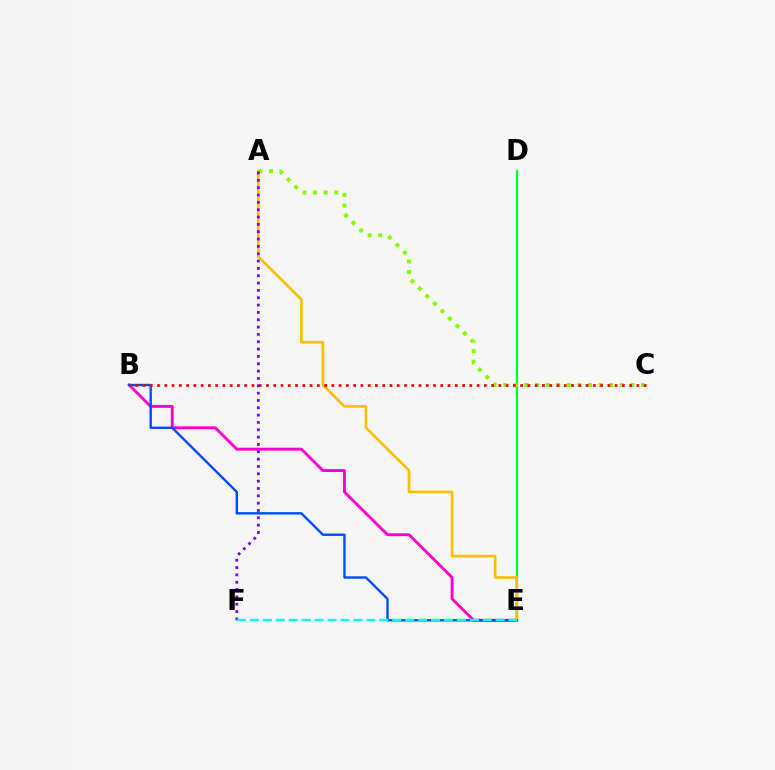{('D', 'E'): [{'color': '#00ff39', 'line_style': 'solid', 'thickness': 1.69}], ('B', 'E'): [{'color': '#ff00cf', 'line_style': 'solid', 'thickness': 2.08}, {'color': '#004bff', 'line_style': 'solid', 'thickness': 1.71}], ('A', 'C'): [{'color': '#84ff00', 'line_style': 'dotted', 'thickness': 2.88}], ('A', 'E'): [{'color': '#ffbd00', 'line_style': 'solid', 'thickness': 1.92}], ('B', 'C'): [{'color': '#ff0000', 'line_style': 'dotted', 'thickness': 1.97}], ('A', 'F'): [{'color': '#7200ff', 'line_style': 'dotted', 'thickness': 1.99}], ('E', 'F'): [{'color': '#00fff6', 'line_style': 'dashed', 'thickness': 1.76}]}